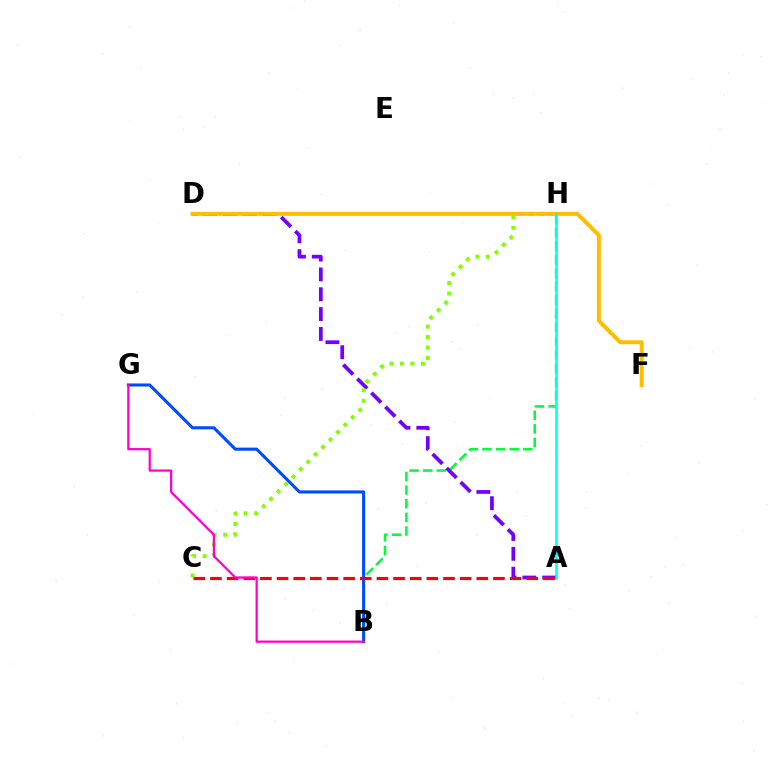{('B', 'H'): [{'color': '#00ff39', 'line_style': 'dashed', 'thickness': 1.85}], ('A', 'D'): [{'color': '#7200ff', 'line_style': 'dashed', 'thickness': 2.69}], ('C', 'H'): [{'color': '#84ff00', 'line_style': 'dotted', 'thickness': 2.85}], ('B', 'G'): [{'color': '#004bff', 'line_style': 'solid', 'thickness': 2.21}, {'color': '#ff00cf', 'line_style': 'solid', 'thickness': 1.61}], ('A', 'C'): [{'color': '#ff0000', 'line_style': 'dashed', 'thickness': 2.26}], ('D', 'F'): [{'color': '#ffbd00', 'line_style': 'solid', 'thickness': 2.85}], ('A', 'H'): [{'color': '#00fff6', 'line_style': 'solid', 'thickness': 1.88}]}